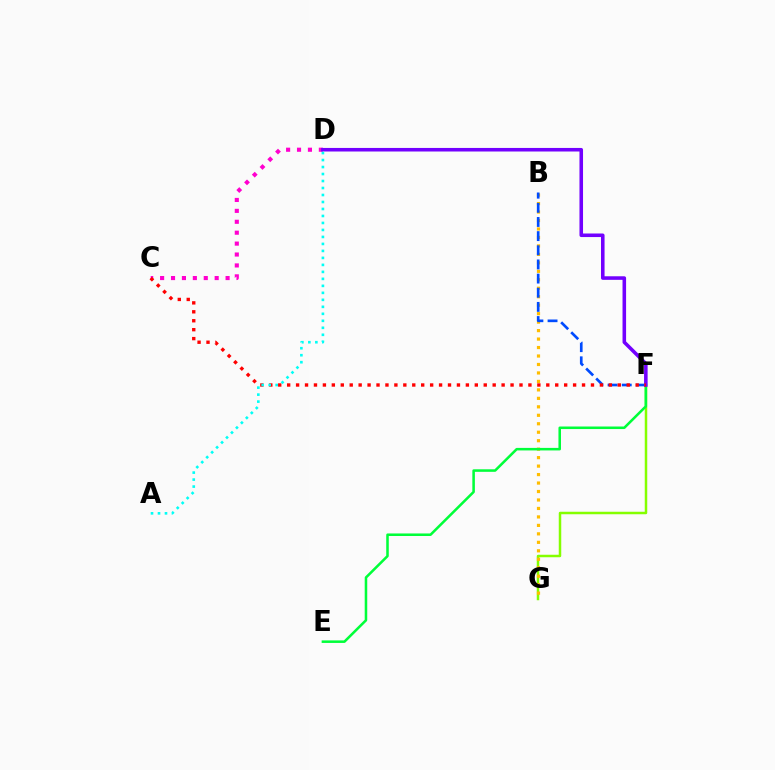{('F', 'G'): [{'color': '#84ff00', 'line_style': 'solid', 'thickness': 1.8}], ('C', 'D'): [{'color': '#ff00cf', 'line_style': 'dotted', 'thickness': 2.97}], ('B', 'G'): [{'color': '#ffbd00', 'line_style': 'dotted', 'thickness': 2.3}], ('B', 'F'): [{'color': '#004bff', 'line_style': 'dashed', 'thickness': 1.92}], ('E', 'F'): [{'color': '#00ff39', 'line_style': 'solid', 'thickness': 1.83}], ('D', 'F'): [{'color': '#7200ff', 'line_style': 'solid', 'thickness': 2.57}], ('C', 'F'): [{'color': '#ff0000', 'line_style': 'dotted', 'thickness': 2.43}], ('A', 'D'): [{'color': '#00fff6', 'line_style': 'dotted', 'thickness': 1.9}]}